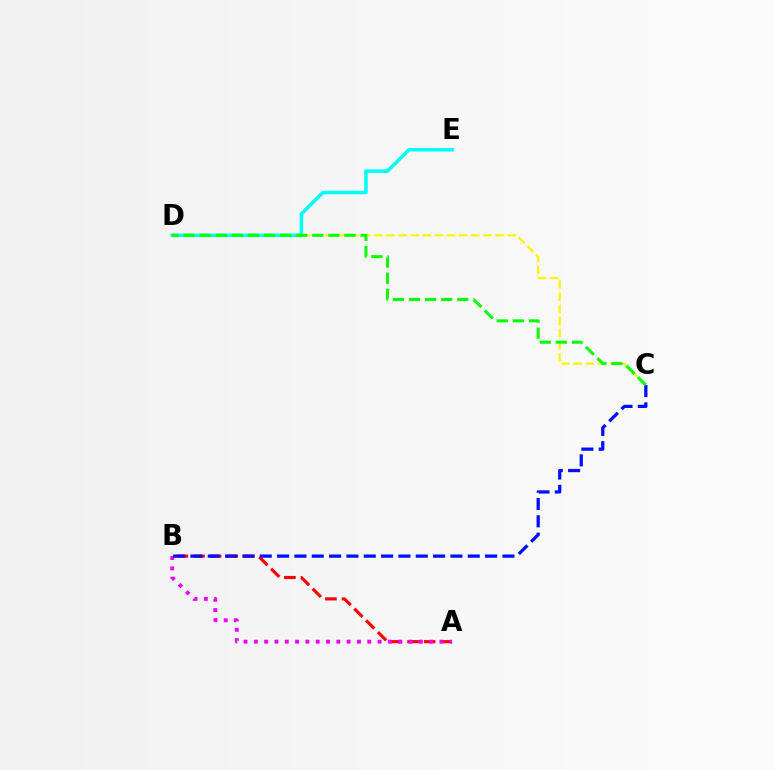{('A', 'B'): [{'color': '#ff0000', 'line_style': 'dashed', 'thickness': 2.26}, {'color': '#ee00ff', 'line_style': 'dotted', 'thickness': 2.8}], ('C', 'D'): [{'color': '#fcf500', 'line_style': 'dashed', 'thickness': 1.65}, {'color': '#08ff00', 'line_style': 'dashed', 'thickness': 2.19}], ('B', 'C'): [{'color': '#0010ff', 'line_style': 'dashed', 'thickness': 2.35}], ('D', 'E'): [{'color': '#00fff6', 'line_style': 'solid', 'thickness': 2.53}]}